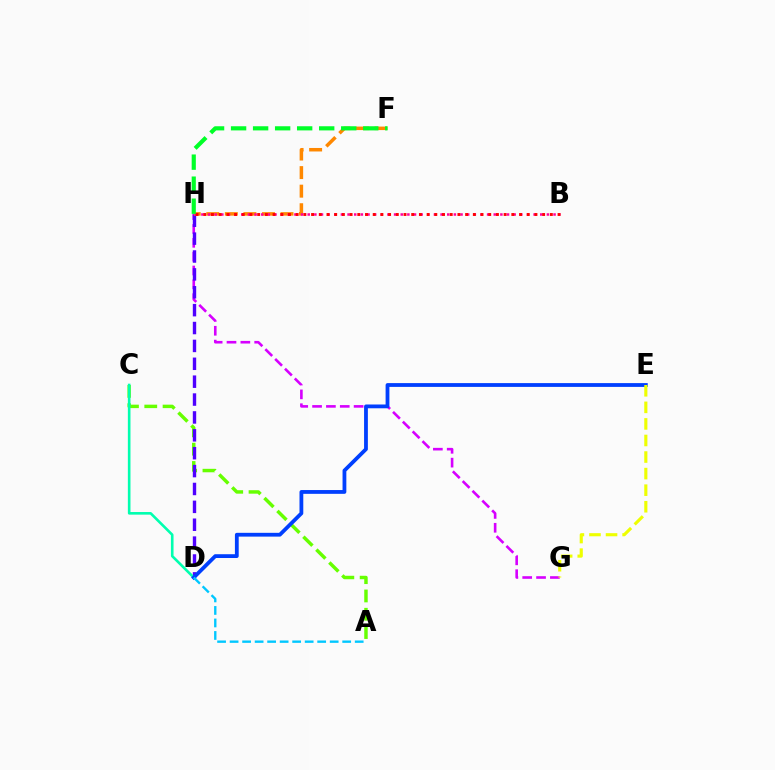{('G', 'H'): [{'color': '#d600ff', 'line_style': 'dashed', 'thickness': 1.88}], ('A', 'C'): [{'color': '#66ff00', 'line_style': 'dashed', 'thickness': 2.49}], ('D', 'H'): [{'color': '#4f00ff', 'line_style': 'dashed', 'thickness': 2.43}], ('C', 'D'): [{'color': '#00ffaf', 'line_style': 'solid', 'thickness': 1.88}], ('D', 'E'): [{'color': '#003fff', 'line_style': 'solid', 'thickness': 2.73}], ('F', 'H'): [{'color': '#ff8800', 'line_style': 'dashed', 'thickness': 2.52}, {'color': '#00ff27', 'line_style': 'dashed', 'thickness': 2.99}], ('B', 'H'): [{'color': '#ff00a0', 'line_style': 'dotted', 'thickness': 1.81}, {'color': '#ff0000', 'line_style': 'dotted', 'thickness': 2.09}], ('E', 'G'): [{'color': '#eeff00', 'line_style': 'dashed', 'thickness': 2.25}], ('A', 'D'): [{'color': '#00c7ff', 'line_style': 'dashed', 'thickness': 1.7}]}